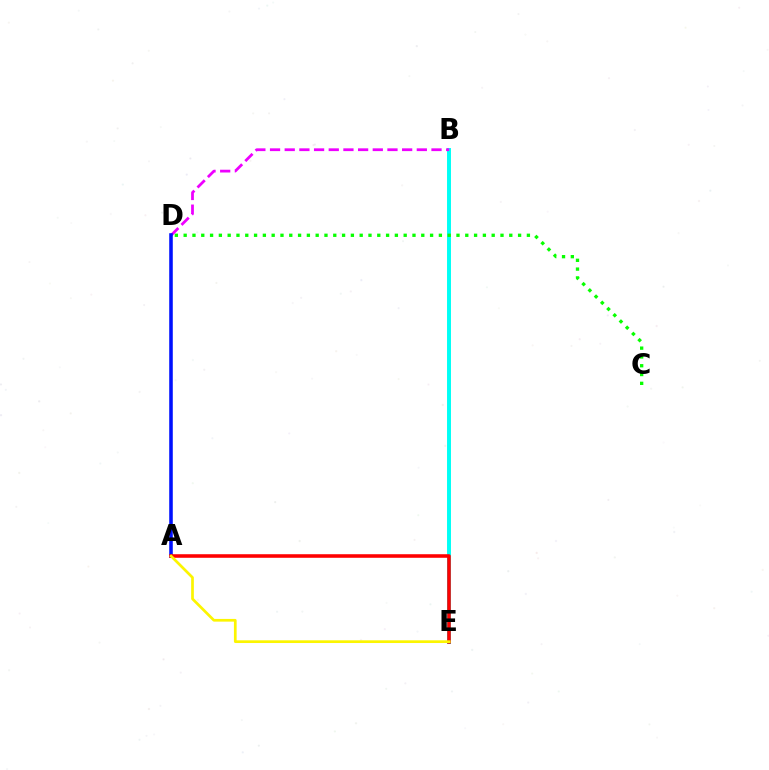{('B', 'E'): [{'color': '#00fff6', 'line_style': 'solid', 'thickness': 2.84}], ('C', 'D'): [{'color': '#08ff00', 'line_style': 'dotted', 'thickness': 2.39}], ('B', 'D'): [{'color': '#ee00ff', 'line_style': 'dashed', 'thickness': 1.99}], ('A', 'D'): [{'color': '#0010ff', 'line_style': 'solid', 'thickness': 2.56}], ('A', 'E'): [{'color': '#ff0000', 'line_style': 'solid', 'thickness': 2.57}, {'color': '#fcf500', 'line_style': 'solid', 'thickness': 1.95}]}